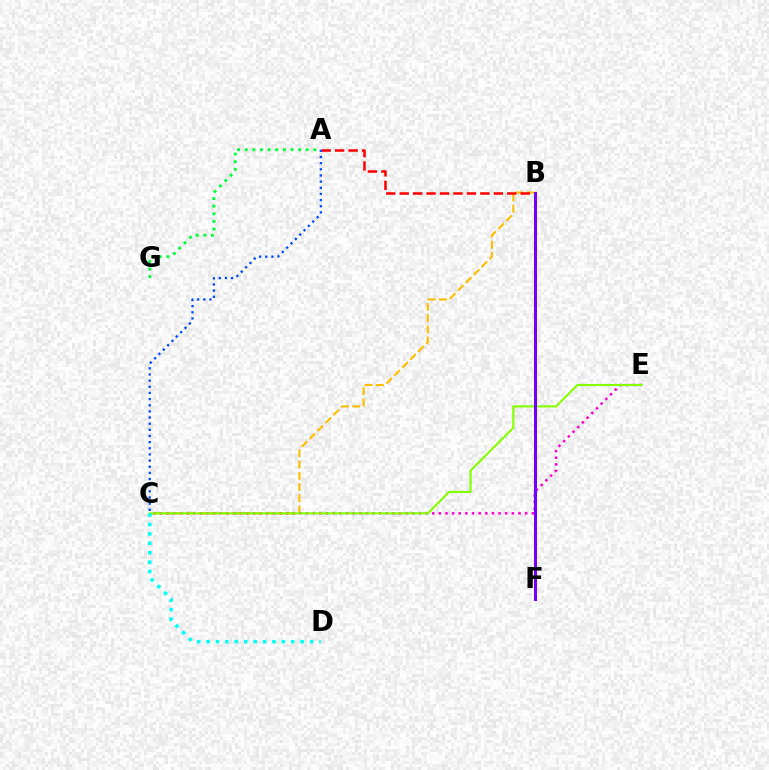{('B', 'C'): [{'color': '#ffbd00', 'line_style': 'dashed', 'thickness': 1.53}], ('A', 'B'): [{'color': '#ff0000', 'line_style': 'dashed', 'thickness': 1.83}], ('C', 'E'): [{'color': '#ff00cf', 'line_style': 'dotted', 'thickness': 1.8}, {'color': '#84ff00', 'line_style': 'solid', 'thickness': 1.52}], ('B', 'F'): [{'color': '#7200ff', 'line_style': 'solid', 'thickness': 2.17}], ('A', 'G'): [{'color': '#00ff39', 'line_style': 'dotted', 'thickness': 2.07}], ('C', 'D'): [{'color': '#00fff6', 'line_style': 'dotted', 'thickness': 2.56}], ('A', 'C'): [{'color': '#004bff', 'line_style': 'dotted', 'thickness': 1.67}]}